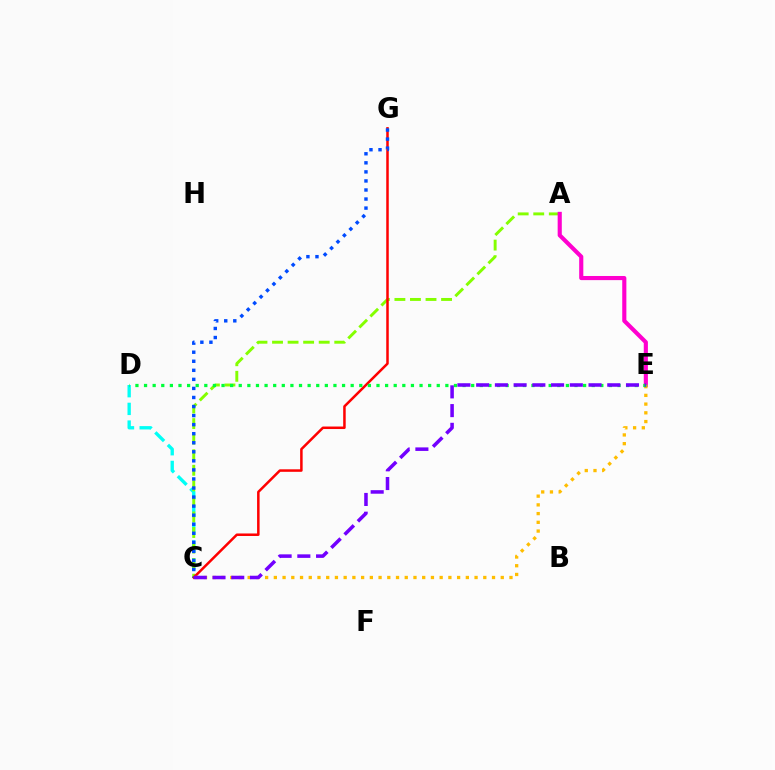{('C', 'D'): [{'color': '#00fff6', 'line_style': 'dashed', 'thickness': 2.41}], ('A', 'C'): [{'color': '#84ff00', 'line_style': 'dashed', 'thickness': 2.11}], ('A', 'E'): [{'color': '#ff00cf', 'line_style': 'solid', 'thickness': 2.97}], ('C', 'G'): [{'color': '#ff0000', 'line_style': 'solid', 'thickness': 1.81}, {'color': '#004bff', 'line_style': 'dotted', 'thickness': 2.46}], ('C', 'E'): [{'color': '#ffbd00', 'line_style': 'dotted', 'thickness': 2.37}, {'color': '#7200ff', 'line_style': 'dashed', 'thickness': 2.54}], ('D', 'E'): [{'color': '#00ff39', 'line_style': 'dotted', 'thickness': 2.34}]}